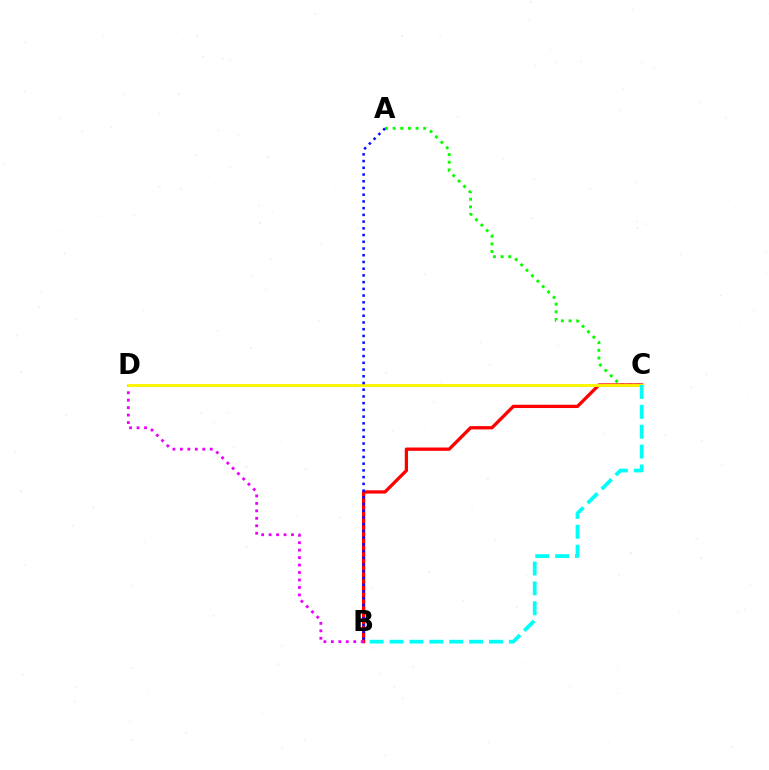{('A', 'C'): [{'color': '#08ff00', 'line_style': 'dotted', 'thickness': 2.08}], ('B', 'C'): [{'color': '#ff0000', 'line_style': 'solid', 'thickness': 2.37}, {'color': '#00fff6', 'line_style': 'dashed', 'thickness': 2.7}], ('B', 'D'): [{'color': '#ee00ff', 'line_style': 'dotted', 'thickness': 2.03}], ('C', 'D'): [{'color': '#fcf500', 'line_style': 'solid', 'thickness': 2.05}], ('A', 'B'): [{'color': '#0010ff', 'line_style': 'dotted', 'thickness': 1.83}]}